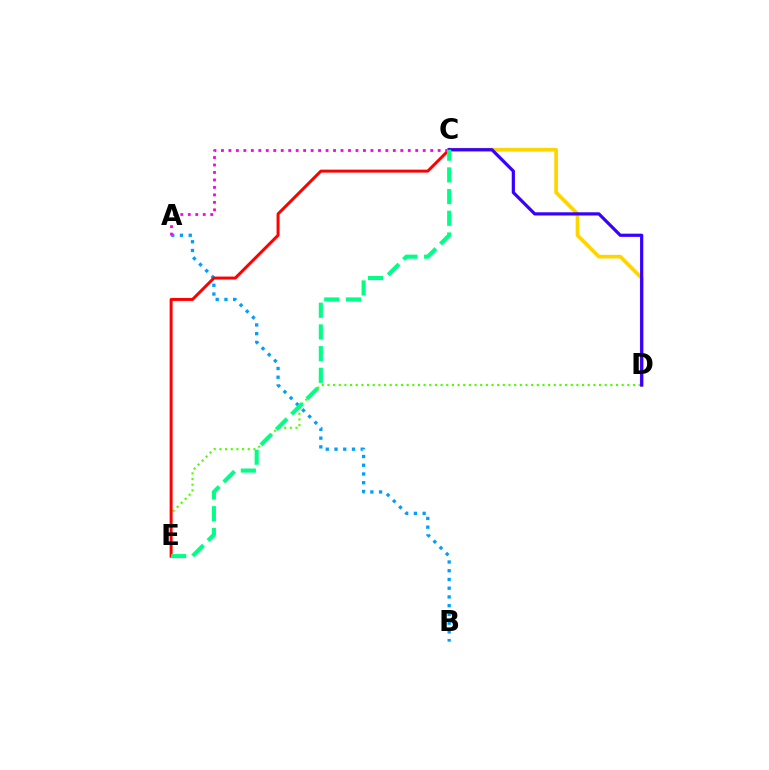{('D', 'E'): [{'color': '#4fff00', 'line_style': 'dotted', 'thickness': 1.54}], ('C', 'D'): [{'color': '#ffd500', 'line_style': 'solid', 'thickness': 2.66}, {'color': '#3700ff', 'line_style': 'solid', 'thickness': 2.3}], ('A', 'B'): [{'color': '#009eff', 'line_style': 'dotted', 'thickness': 2.37}], ('C', 'E'): [{'color': '#ff0000', 'line_style': 'solid', 'thickness': 2.14}, {'color': '#00ff86', 'line_style': 'dashed', 'thickness': 2.95}], ('A', 'C'): [{'color': '#ff00ed', 'line_style': 'dotted', 'thickness': 2.03}]}